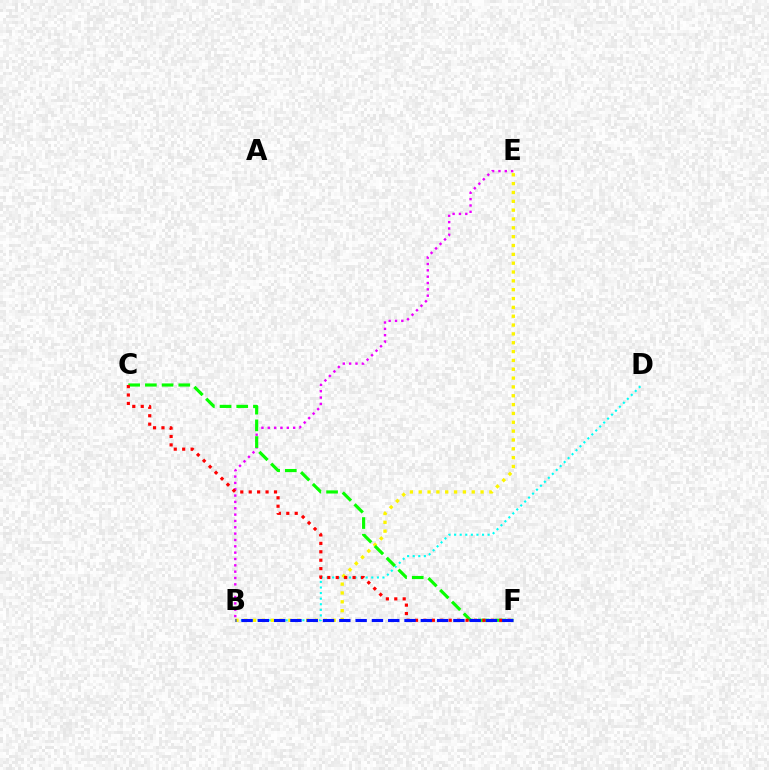{('B', 'D'): [{'color': '#00fff6', 'line_style': 'dotted', 'thickness': 1.52}], ('B', 'E'): [{'color': '#fcf500', 'line_style': 'dotted', 'thickness': 2.4}, {'color': '#ee00ff', 'line_style': 'dotted', 'thickness': 1.72}], ('C', 'F'): [{'color': '#08ff00', 'line_style': 'dashed', 'thickness': 2.27}, {'color': '#ff0000', 'line_style': 'dotted', 'thickness': 2.29}], ('B', 'F'): [{'color': '#0010ff', 'line_style': 'dashed', 'thickness': 2.21}]}